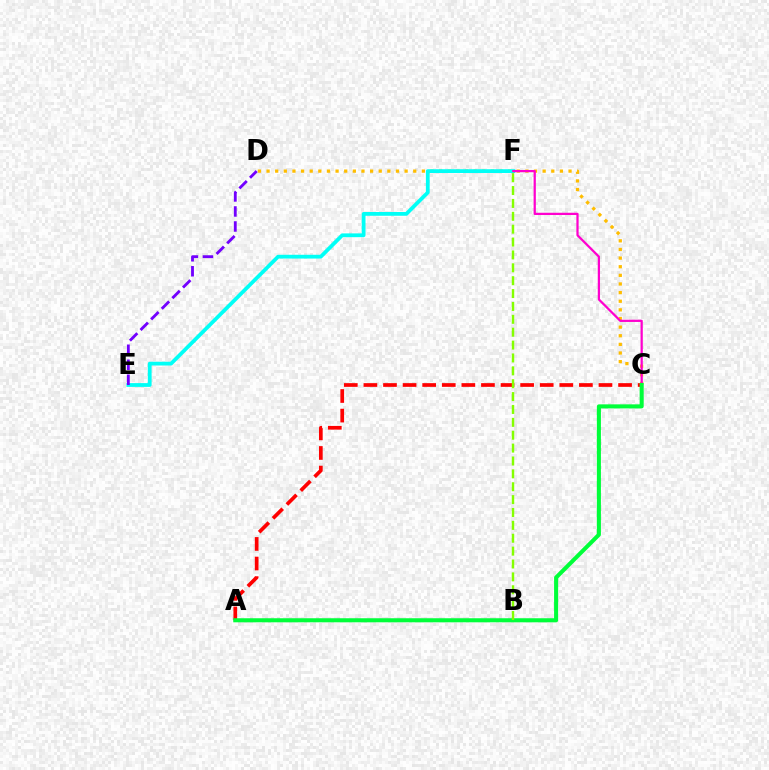{('C', 'D'): [{'color': '#ffbd00', 'line_style': 'dotted', 'thickness': 2.34}], ('A', 'C'): [{'color': '#ff0000', 'line_style': 'dashed', 'thickness': 2.66}, {'color': '#00ff39', 'line_style': 'solid', 'thickness': 2.93}], ('E', 'F'): [{'color': '#00fff6', 'line_style': 'solid', 'thickness': 2.72}], ('A', 'B'): [{'color': '#004bff', 'line_style': 'dashed', 'thickness': 1.96}], ('C', 'F'): [{'color': '#ff00cf', 'line_style': 'solid', 'thickness': 1.61}], ('D', 'E'): [{'color': '#7200ff', 'line_style': 'dashed', 'thickness': 2.04}], ('B', 'F'): [{'color': '#84ff00', 'line_style': 'dashed', 'thickness': 1.75}]}